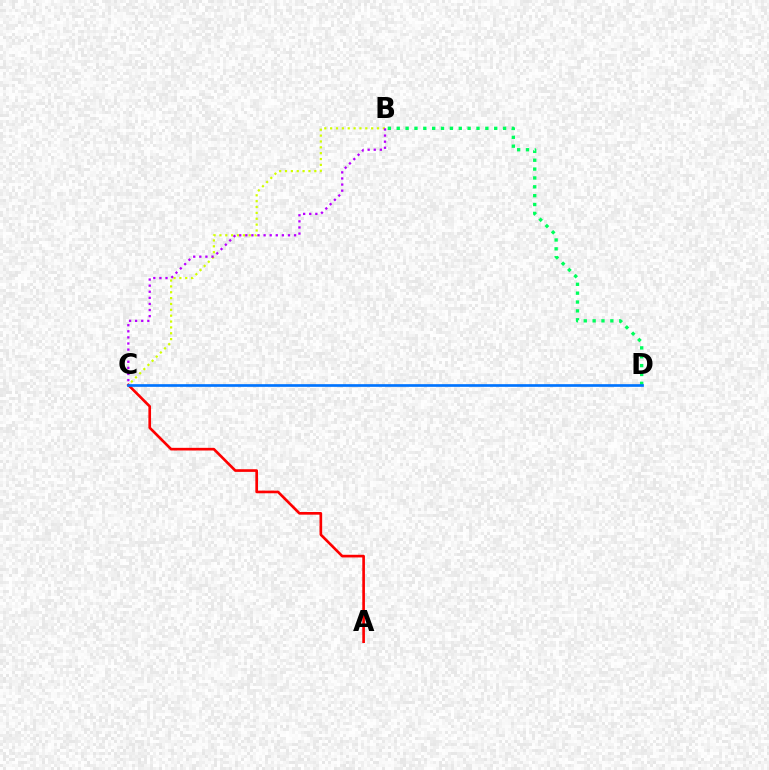{('B', 'C'): [{'color': '#d1ff00', 'line_style': 'dotted', 'thickness': 1.59}, {'color': '#b900ff', 'line_style': 'dotted', 'thickness': 1.66}], ('B', 'D'): [{'color': '#00ff5c', 'line_style': 'dotted', 'thickness': 2.41}], ('A', 'C'): [{'color': '#ff0000', 'line_style': 'solid', 'thickness': 1.91}], ('C', 'D'): [{'color': '#0074ff', 'line_style': 'solid', 'thickness': 1.93}]}